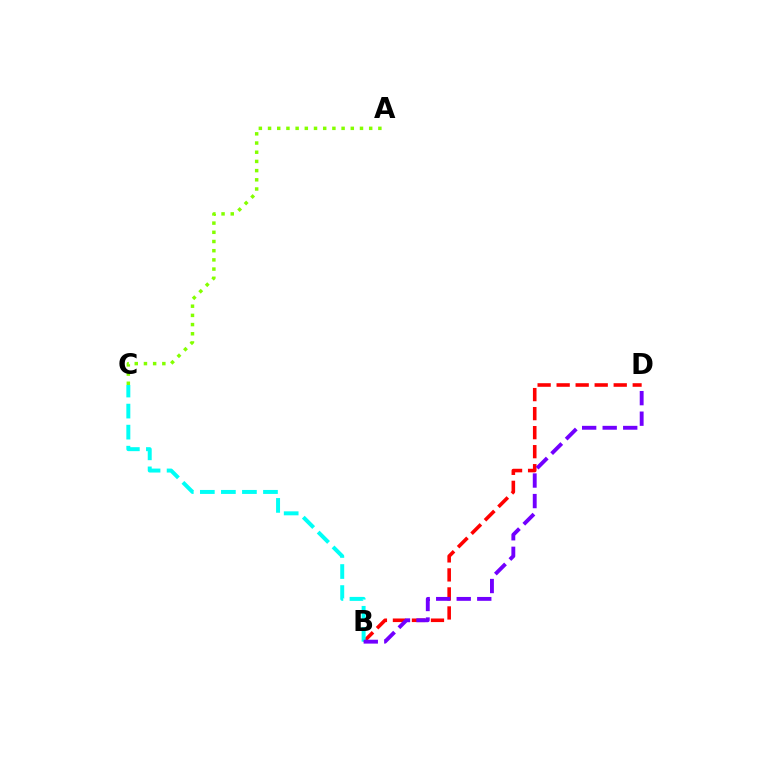{('B', 'D'): [{'color': '#ff0000', 'line_style': 'dashed', 'thickness': 2.58}, {'color': '#7200ff', 'line_style': 'dashed', 'thickness': 2.79}], ('A', 'C'): [{'color': '#84ff00', 'line_style': 'dotted', 'thickness': 2.5}], ('B', 'C'): [{'color': '#00fff6', 'line_style': 'dashed', 'thickness': 2.86}]}